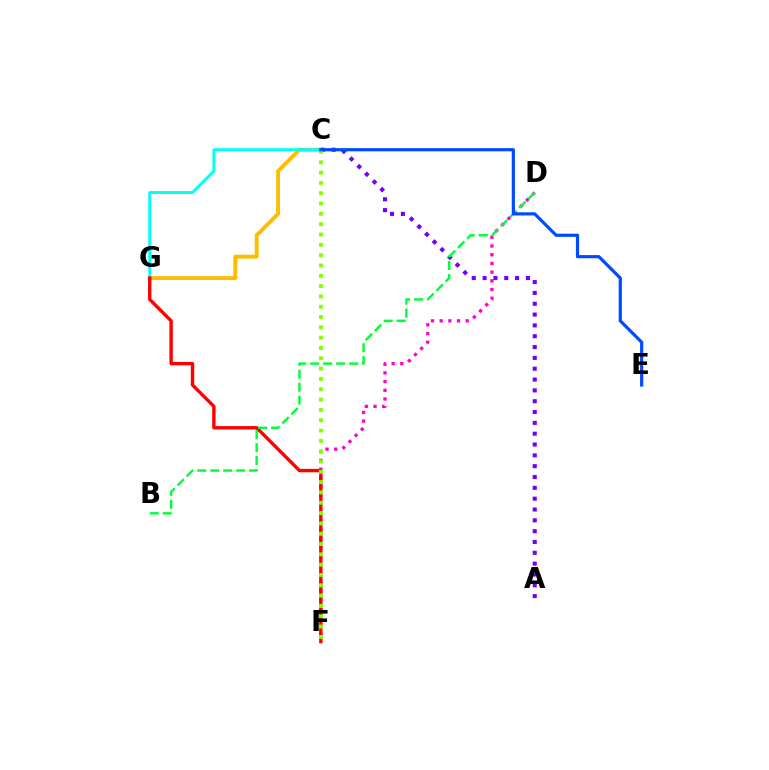{('C', 'G'): [{'color': '#ffbd00', 'line_style': 'solid', 'thickness': 2.81}, {'color': '#00fff6', 'line_style': 'solid', 'thickness': 2.12}], ('A', 'C'): [{'color': '#7200ff', 'line_style': 'dotted', 'thickness': 2.94}], ('D', 'F'): [{'color': '#ff00cf', 'line_style': 'dotted', 'thickness': 2.36}], ('F', 'G'): [{'color': '#ff0000', 'line_style': 'solid', 'thickness': 2.43}], ('B', 'D'): [{'color': '#00ff39', 'line_style': 'dashed', 'thickness': 1.76}], ('C', 'F'): [{'color': '#84ff00', 'line_style': 'dotted', 'thickness': 2.8}], ('C', 'E'): [{'color': '#004bff', 'line_style': 'solid', 'thickness': 2.29}]}